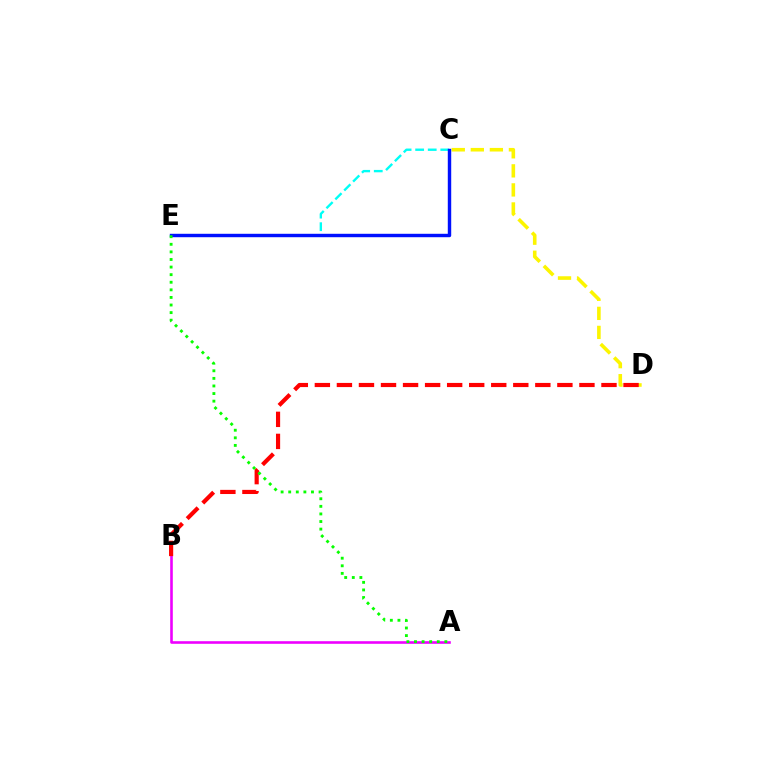{('C', 'D'): [{'color': '#fcf500', 'line_style': 'dashed', 'thickness': 2.59}], ('C', 'E'): [{'color': '#00fff6', 'line_style': 'dashed', 'thickness': 1.71}, {'color': '#0010ff', 'line_style': 'solid', 'thickness': 2.46}], ('A', 'B'): [{'color': '#ee00ff', 'line_style': 'solid', 'thickness': 1.88}], ('B', 'D'): [{'color': '#ff0000', 'line_style': 'dashed', 'thickness': 3.0}], ('A', 'E'): [{'color': '#08ff00', 'line_style': 'dotted', 'thickness': 2.06}]}